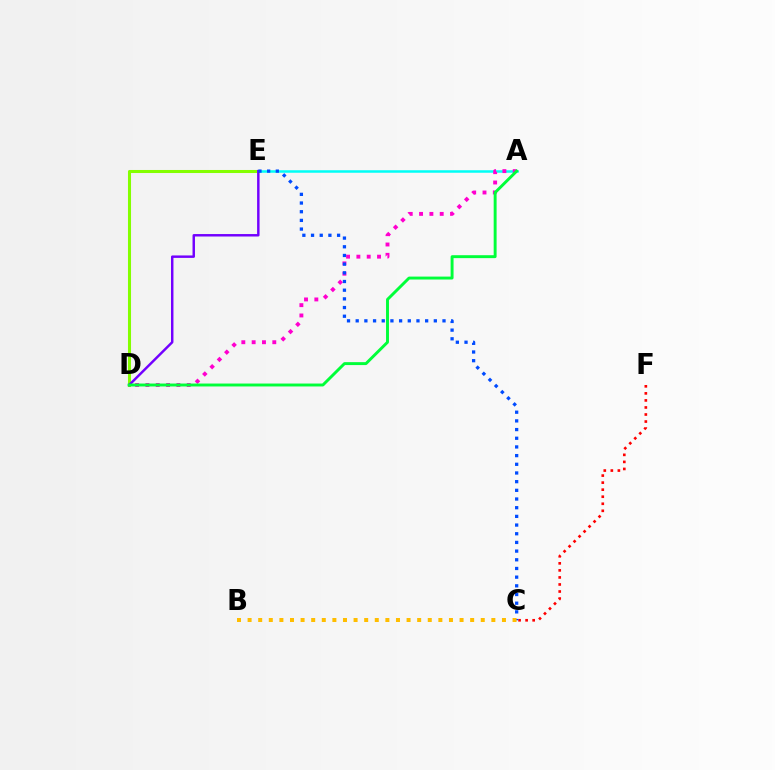{('D', 'E'): [{'color': '#84ff00', 'line_style': 'solid', 'thickness': 2.19}, {'color': '#7200ff', 'line_style': 'solid', 'thickness': 1.77}], ('C', 'F'): [{'color': '#ff0000', 'line_style': 'dotted', 'thickness': 1.91}], ('A', 'E'): [{'color': '#00fff6', 'line_style': 'solid', 'thickness': 1.8}], ('A', 'D'): [{'color': '#ff00cf', 'line_style': 'dotted', 'thickness': 2.8}, {'color': '#00ff39', 'line_style': 'solid', 'thickness': 2.11}], ('C', 'E'): [{'color': '#004bff', 'line_style': 'dotted', 'thickness': 2.36}], ('B', 'C'): [{'color': '#ffbd00', 'line_style': 'dotted', 'thickness': 2.88}]}